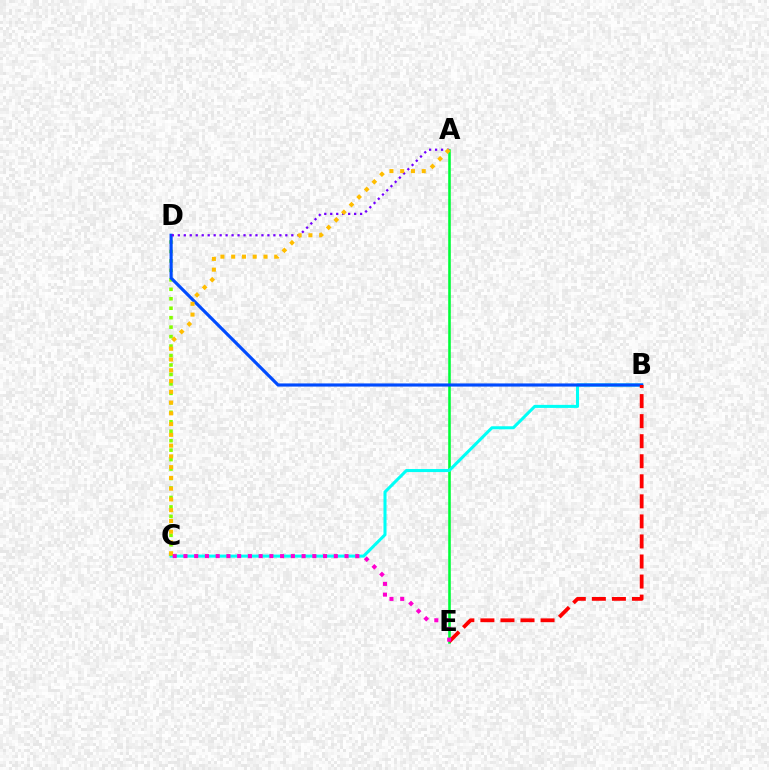{('A', 'E'): [{'color': '#00ff39', 'line_style': 'solid', 'thickness': 1.86}], ('B', 'C'): [{'color': '#00fff6', 'line_style': 'solid', 'thickness': 2.19}], ('C', 'D'): [{'color': '#84ff00', 'line_style': 'dotted', 'thickness': 2.57}], ('B', 'D'): [{'color': '#004bff', 'line_style': 'solid', 'thickness': 2.27}], ('A', 'D'): [{'color': '#7200ff', 'line_style': 'dotted', 'thickness': 1.62}], ('A', 'C'): [{'color': '#ffbd00', 'line_style': 'dotted', 'thickness': 2.92}], ('B', 'E'): [{'color': '#ff0000', 'line_style': 'dashed', 'thickness': 2.72}], ('C', 'E'): [{'color': '#ff00cf', 'line_style': 'dotted', 'thickness': 2.92}]}